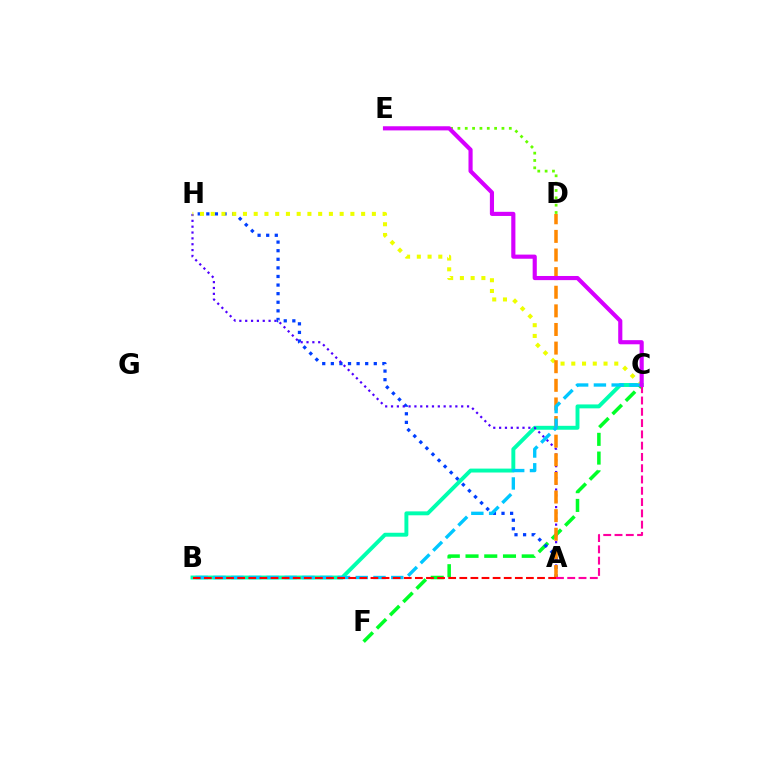{('B', 'C'): [{'color': '#00ffaf', 'line_style': 'solid', 'thickness': 2.82}, {'color': '#00c7ff', 'line_style': 'dashed', 'thickness': 2.41}], ('C', 'F'): [{'color': '#00ff27', 'line_style': 'dashed', 'thickness': 2.54}], ('A', 'H'): [{'color': '#003fff', 'line_style': 'dotted', 'thickness': 2.33}, {'color': '#4f00ff', 'line_style': 'dotted', 'thickness': 1.59}], ('C', 'H'): [{'color': '#eeff00', 'line_style': 'dotted', 'thickness': 2.92}], ('A', 'D'): [{'color': '#ff8800', 'line_style': 'dashed', 'thickness': 2.53}], ('D', 'E'): [{'color': '#66ff00', 'line_style': 'dotted', 'thickness': 1.99}], ('A', 'C'): [{'color': '#ff00a0', 'line_style': 'dashed', 'thickness': 1.53}], ('C', 'E'): [{'color': '#d600ff', 'line_style': 'solid', 'thickness': 2.98}], ('A', 'B'): [{'color': '#ff0000', 'line_style': 'dashed', 'thickness': 1.51}]}